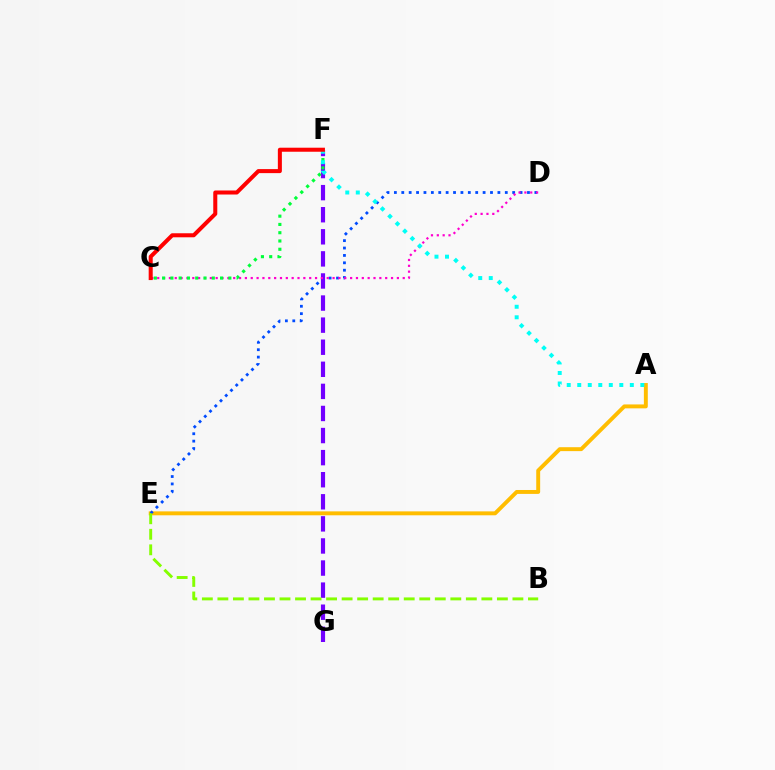{('A', 'E'): [{'color': '#ffbd00', 'line_style': 'solid', 'thickness': 2.82}], ('D', 'E'): [{'color': '#004bff', 'line_style': 'dotted', 'thickness': 2.01}], ('F', 'G'): [{'color': '#7200ff', 'line_style': 'dashed', 'thickness': 3.0}], ('C', 'D'): [{'color': '#ff00cf', 'line_style': 'dotted', 'thickness': 1.59}], ('C', 'F'): [{'color': '#00ff39', 'line_style': 'dotted', 'thickness': 2.25}, {'color': '#ff0000', 'line_style': 'solid', 'thickness': 2.9}], ('A', 'F'): [{'color': '#00fff6', 'line_style': 'dotted', 'thickness': 2.86}], ('B', 'E'): [{'color': '#84ff00', 'line_style': 'dashed', 'thickness': 2.11}]}